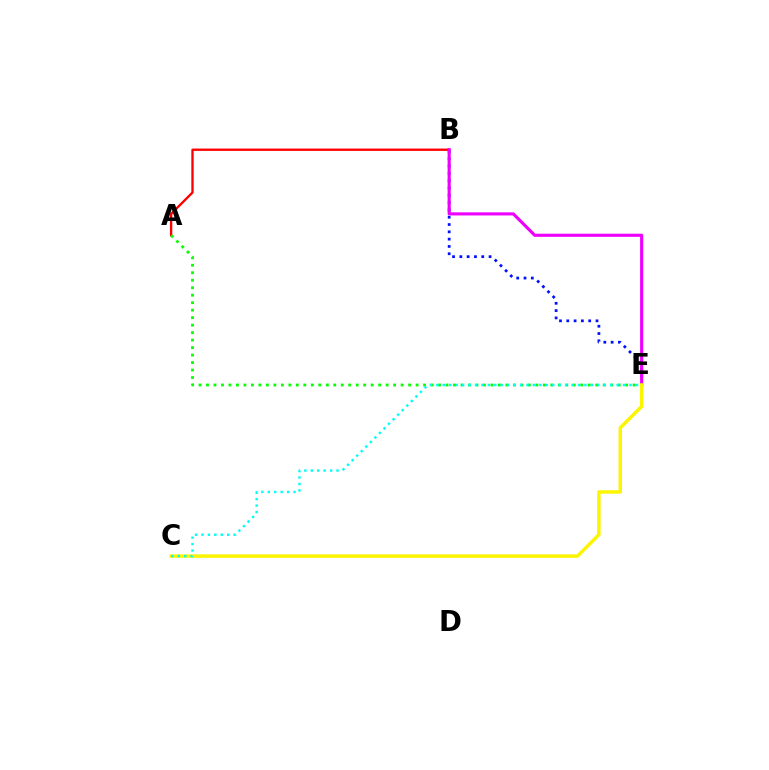{('B', 'E'): [{'color': '#0010ff', 'line_style': 'dotted', 'thickness': 1.98}, {'color': '#ee00ff', 'line_style': 'solid', 'thickness': 2.24}], ('A', 'B'): [{'color': '#ff0000', 'line_style': 'solid', 'thickness': 1.69}], ('A', 'E'): [{'color': '#08ff00', 'line_style': 'dotted', 'thickness': 2.03}], ('C', 'E'): [{'color': '#fcf500', 'line_style': 'solid', 'thickness': 2.48}, {'color': '#00fff6', 'line_style': 'dotted', 'thickness': 1.75}]}